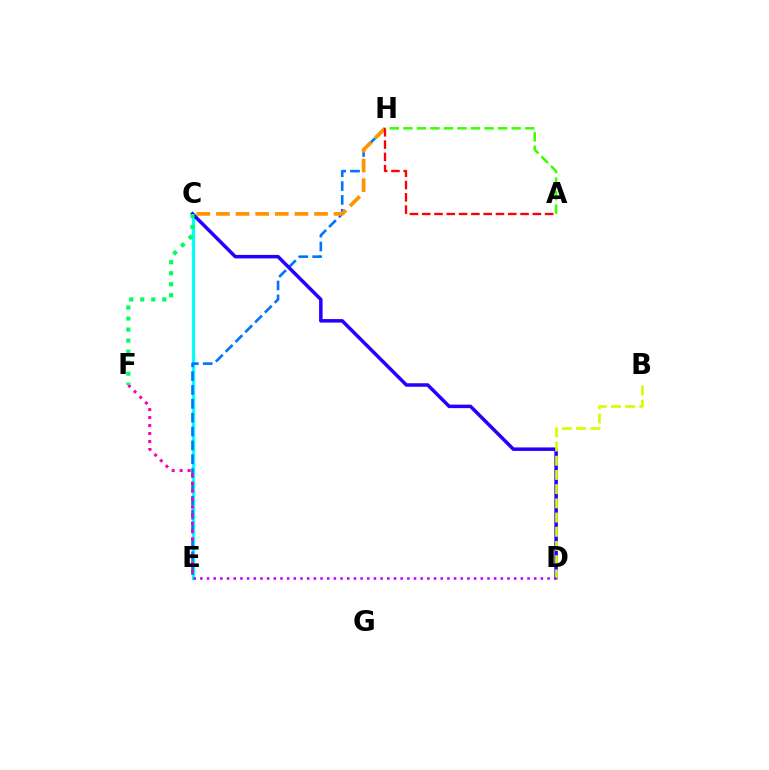{('C', 'E'): [{'color': '#00fff6', 'line_style': 'solid', 'thickness': 2.32}], ('E', 'H'): [{'color': '#0074ff', 'line_style': 'dashed', 'thickness': 1.88}], ('C', 'H'): [{'color': '#ff9400', 'line_style': 'dashed', 'thickness': 2.66}], ('C', 'D'): [{'color': '#2500ff', 'line_style': 'solid', 'thickness': 2.52}], ('A', 'H'): [{'color': '#ff0000', 'line_style': 'dashed', 'thickness': 1.67}, {'color': '#3dff00', 'line_style': 'dashed', 'thickness': 1.84}], ('B', 'D'): [{'color': '#d1ff00', 'line_style': 'dashed', 'thickness': 1.93}], ('D', 'E'): [{'color': '#b900ff', 'line_style': 'dotted', 'thickness': 1.81}], ('E', 'F'): [{'color': '#ff00ac', 'line_style': 'dotted', 'thickness': 2.17}], ('C', 'F'): [{'color': '#00ff5c', 'line_style': 'dotted', 'thickness': 2.99}]}